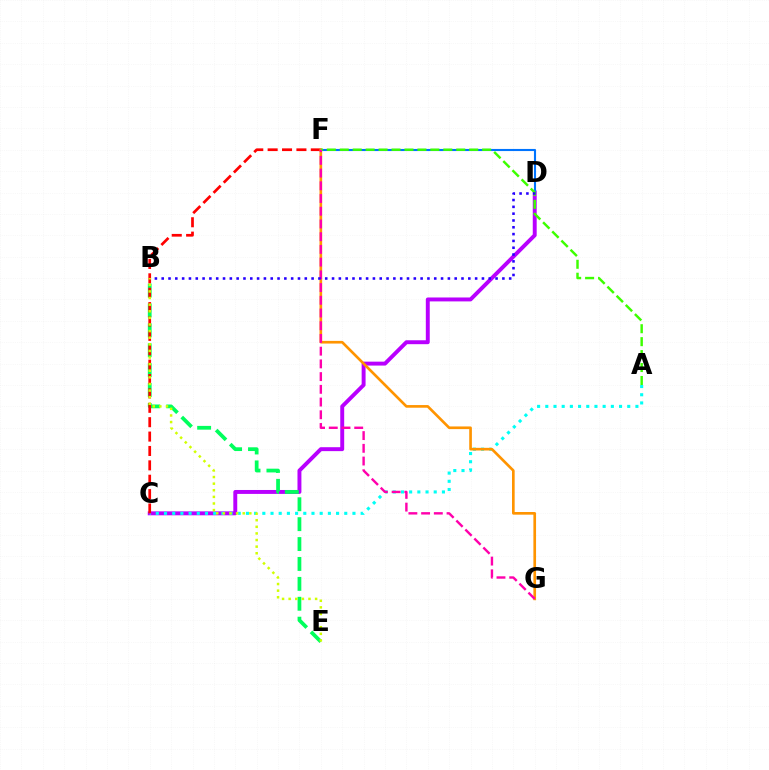{('C', 'D'): [{'color': '#b900ff', 'line_style': 'solid', 'thickness': 2.83}], ('A', 'C'): [{'color': '#00fff6', 'line_style': 'dotted', 'thickness': 2.23}], ('B', 'E'): [{'color': '#00ff5c', 'line_style': 'dashed', 'thickness': 2.7}, {'color': '#d1ff00', 'line_style': 'dotted', 'thickness': 1.8}], ('C', 'F'): [{'color': '#ff0000', 'line_style': 'dashed', 'thickness': 1.95}], ('D', 'F'): [{'color': '#0074ff', 'line_style': 'solid', 'thickness': 1.52}], ('F', 'G'): [{'color': '#ff9400', 'line_style': 'solid', 'thickness': 1.92}, {'color': '#ff00ac', 'line_style': 'dashed', 'thickness': 1.73}], ('A', 'F'): [{'color': '#3dff00', 'line_style': 'dashed', 'thickness': 1.76}], ('B', 'D'): [{'color': '#2500ff', 'line_style': 'dotted', 'thickness': 1.85}]}